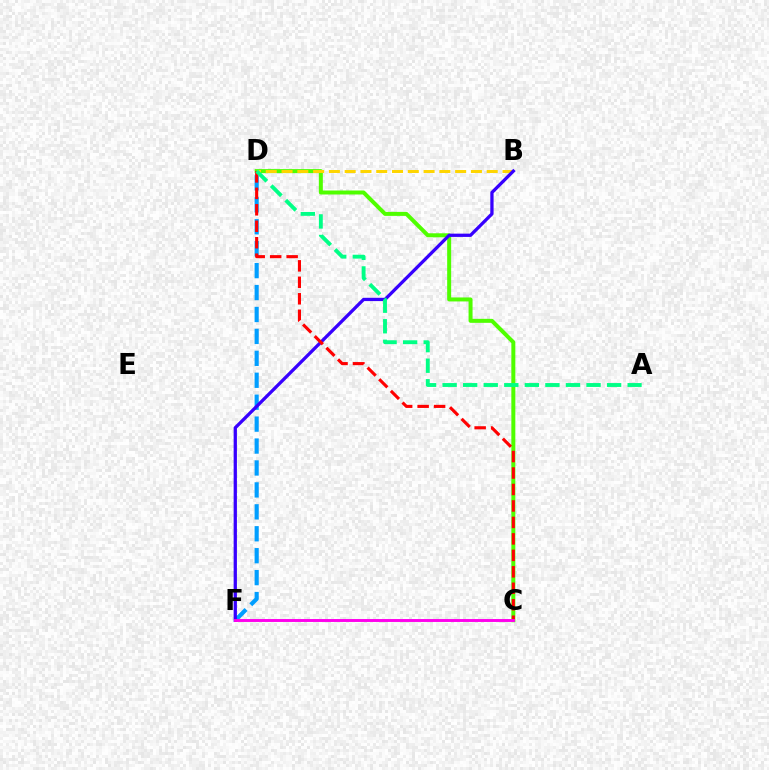{('C', 'D'): [{'color': '#4fff00', 'line_style': 'solid', 'thickness': 2.87}, {'color': '#ff0000', 'line_style': 'dashed', 'thickness': 2.24}], ('B', 'D'): [{'color': '#ffd500', 'line_style': 'dashed', 'thickness': 2.14}], ('D', 'F'): [{'color': '#009eff', 'line_style': 'dashed', 'thickness': 2.98}], ('B', 'F'): [{'color': '#3700ff', 'line_style': 'solid', 'thickness': 2.36}], ('A', 'D'): [{'color': '#00ff86', 'line_style': 'dashed', 'thickness': 2.79}], ('C', 'F'): [{'color': '#ff00ed', 'line_style': 'solid', 'thickness': 2.1}]}